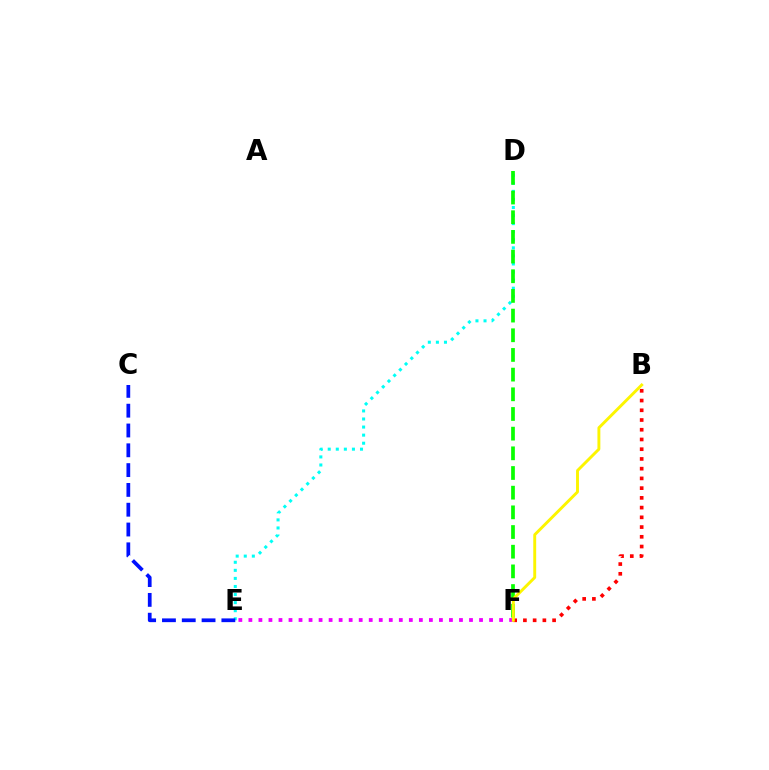{('D', 'E'): [{'color': '#00fff6', 'line_style': 'dotted', 'thickness': 2.19}], ('E', 'F'): [{'color': '#ee00ff', 'line_style': 'dotted', 'thickness': 2.72}], ('B', 'F'): [{'color': '#ff0000', 'line_style': 'dotted', 'thickness': 2.64}, {'color': '#fcf500', 'line_style': 'solid', 'thickness': 2.09}], ('D', 'F'): [{'color': '#08ff00', 'line_style': 'dashed', 'thickness': 2.67}], ('C', 'E'): [{'color': '#0010ff', 'line_style': 'dashed', 'thickness': 2.69}]}